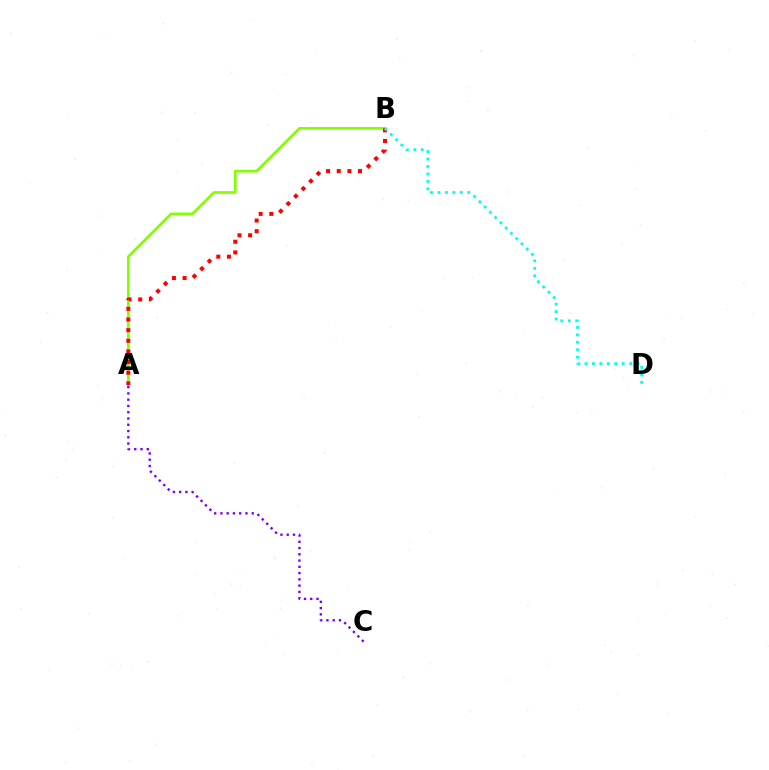{('A', 'B'): [{'color': '#84ff00', 'line_style': 'solid', 'thickness': 1.96}, {'color': '#ff0000', 'line_style': 'dotted', 'thickness': 2.89}], ('A', 'C'): [{'color': '#7200ff', 'line_style': 'dotted', 'thickness': 1.7}], ('B', 'D'): [{'color': '#00fff6', 'line_style': 'dotted', 'thickness': 2.02}]}